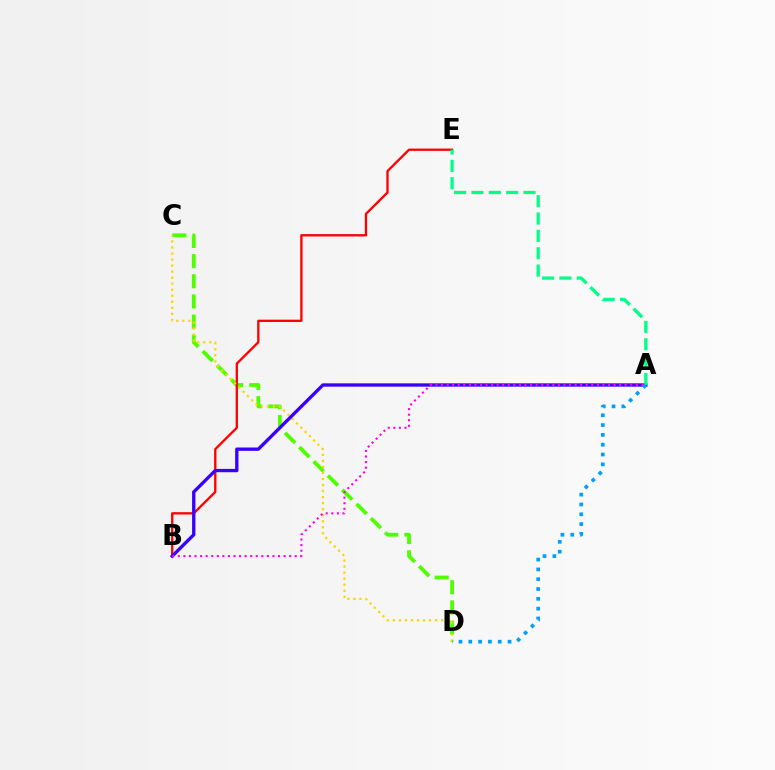{('C', 'D'): [{'color': '#4fff00', 'line_style': 'dashed', 'thickness': 2.74}, {'color': '#ffd500', 'line_style': 'dotted', 'thickness': 1.64}], ('B', 'E'): [{'color': '#ff0000', 'line_style': 'solid', 'thickness': 1.67}], ('A', 'B'): [{'color': '#3700ff', 'line_style': 'solid', 'thickness': 2.4}, {'color': '#ff00ed', 'line_style': 'dotted', 'thickness': 1.51}], ('A', 'E'): [{'color': '#00ff86', 'line_style': 'dashed', 'thickness': 2.36}], ('A', 'D'): [{'color': '#009eff', 'line_style': 'dotted', 'thickness': 2.67}]}